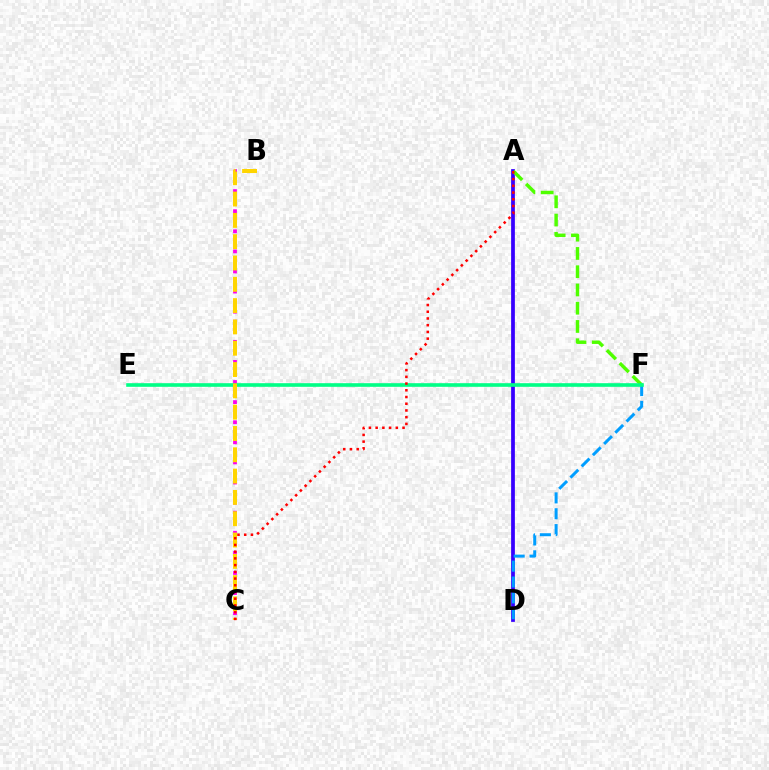{('A', 'D'): [{'color': '#3700ff', 'line_style': 'solid', 'thickness': 2.7}], ('A', 'F'): [{'color': '#4fff00', 'line_style': 'dashed', 'thickness': 2.48}], ('D', 'F'): [{'color': '#009eff', 'line_style': 'dashed', 'thickness': 2.16}], ('B', 'C'): [{'color': '#ff00ed', 'line_style': 'dotted', 'thickness': 2.73}, {'color': '#ffd500', 'line_style': 'dashed', 'thickness': 2.89}], ('E', 'F'): [{'color': '#00ff86', 'line_style': 'solid', 'thickness': 2.61}], ('A', 'C'): [{'color': '#ff0000', 'line_style': 'dotted', 'thickness': 1.83}]}